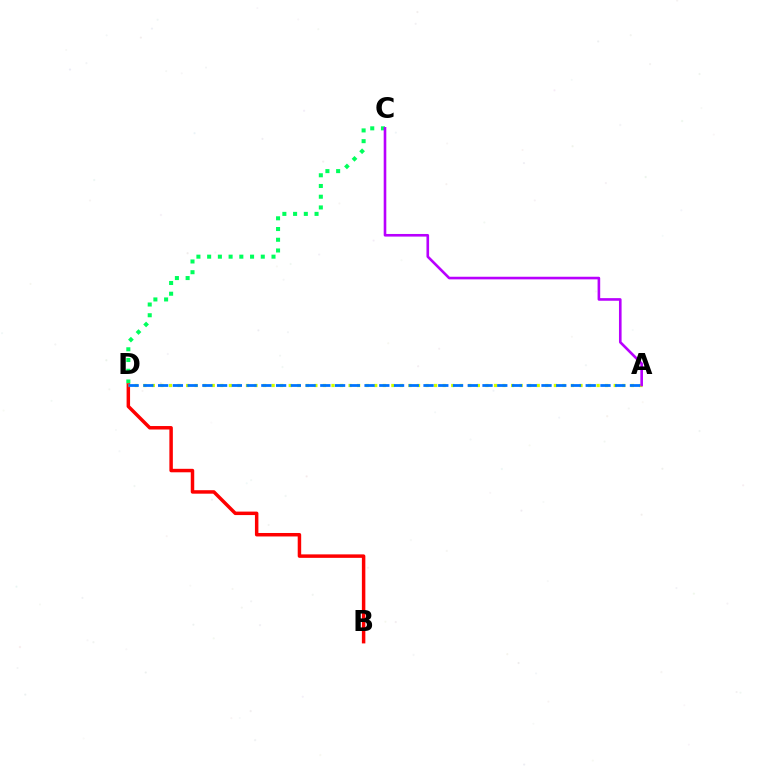{('C', 'D'): [{'color': '#00ff5c', 'line_style': 'dotted', 'thickness': 2.91}], ('B', 'D'): [{'color': '#ff0000', 'line_style': 'solid', 'thickness': 2.5}], ('A', 'D'): [{'color': '#d1ff00', 'line_style': 'dotted', 'thickness': 2.32}, {'color': '#0074ff', 'line_style': 'dashed', 'thickness': 2.0}], ('A', 'C'): [{'color': '#b900ff', 'line_style': 'solid', 'thickness': 1.89}]}